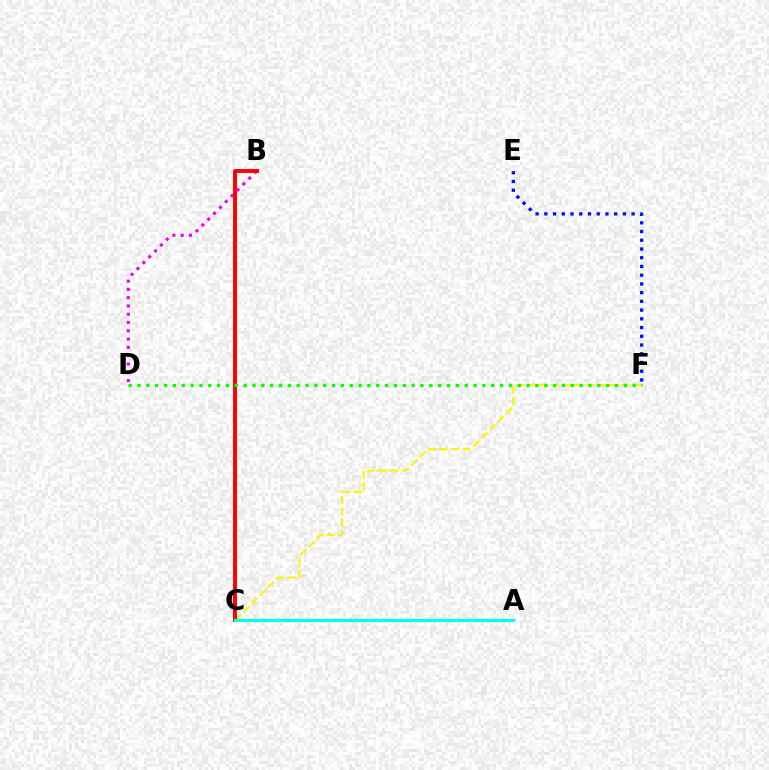{('B', 'D'): [{'color': '#ee00ff', 'line_style': 'dotted', 'thickness': 2.25}], ('C', 'F'): [{'color': '#fcf500', 'line_style': 'dashed', 'thickness': 1.58}], ('B', 'C'): [{'color': '#ff0000', 'line_style': 'solid', 'thickness': 2.82}], ('A', 'C'): [{'color': '#00fff6', 'line_style': 'solid', 'thickness': 2.23}], ('E', 'F'): [{'color': '#0010ff', 'line_style': 'dotted', 'thickness': 2.37}], ('D', 'F'): [{'color': '#08ff00', 'line_style': 'dotted', 'thickness': 2.4}]}